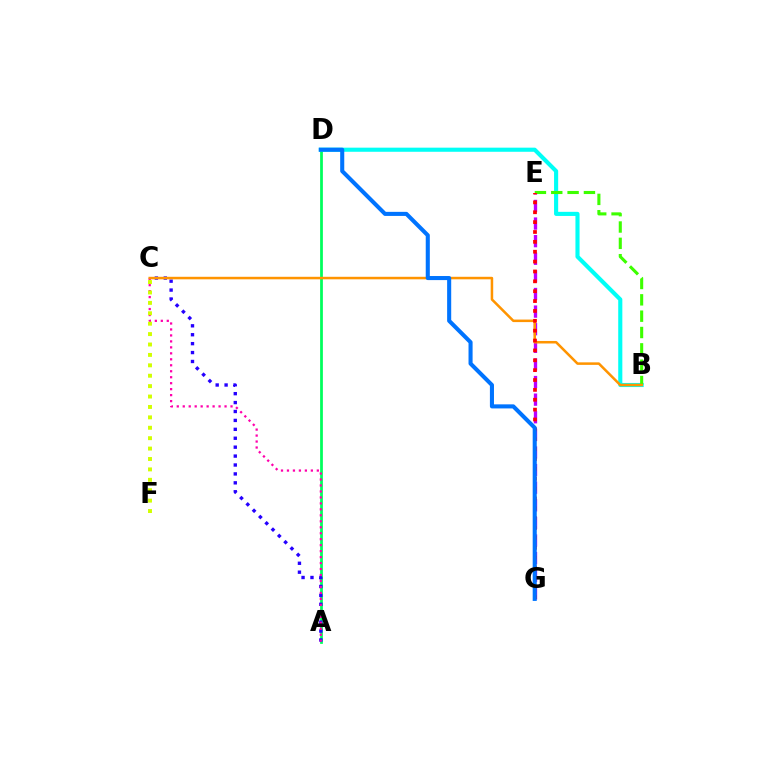{('E', 'G'): [{'color': '#b900ff', 'line_style': 'dashed', 'thickness': 2.39}, {'color': '#ff0000', 'line_style': 'dotted', 'thickness': 2.68}], ('A', 'D'): [{'color': '#00ff5c', 'line_style': 'solid', 'thickness': 1.99}], ('A', 'C'): [{'color': '#2500ff', 'line_style': 'dotted', 'thickness': 2.42}, {'color': '#ff00ac', 'line_style': 'dotted', 'thickness': 1.62}], ('B', 'D'): [{'color': '#00fff6', 'line_style': 'solid', 'thickness': 2.96}], ('B', 'E'): [{'color': '#3dff00', 'line_style': 'dashed', 'thickness': 2.22}], ('B', 'C'): [{'color': '#ff9400', 'line_style': 'solid', 'thickness': 1.82}], ('C', 'F'): [{'color': '#d1ff00', 'line_style': 'dotted', 'thickness': 2.83}], ('D', 'G'): [{'color': '#0074ff', 'line_style': 'solid', 'thickness': 2.93}]}